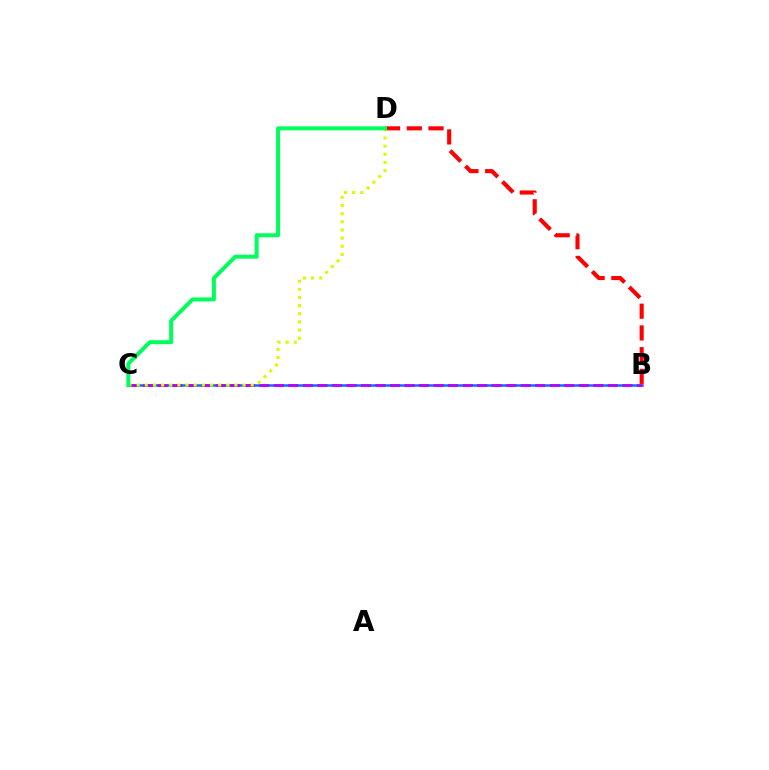{('B', 'D'): [{'color': '#ff0000', 'line_style': 'dashed', 'thickness': 2.95}], ('B', 'C'): [{'color': '#0074ff', 'line_style': 'solid', 'thickness': 1.81}, {'color': '#b900ff', 'line_style': 'dashed', 'thickness': 1.97}], ('C', 'D'): [{'color': '#d1ff00', 'line_style': 'dotted', 'thickness': 2.21}, {'color': '#00ff5c', 'line_style': 'solid', 'thickness': 2.88}]}